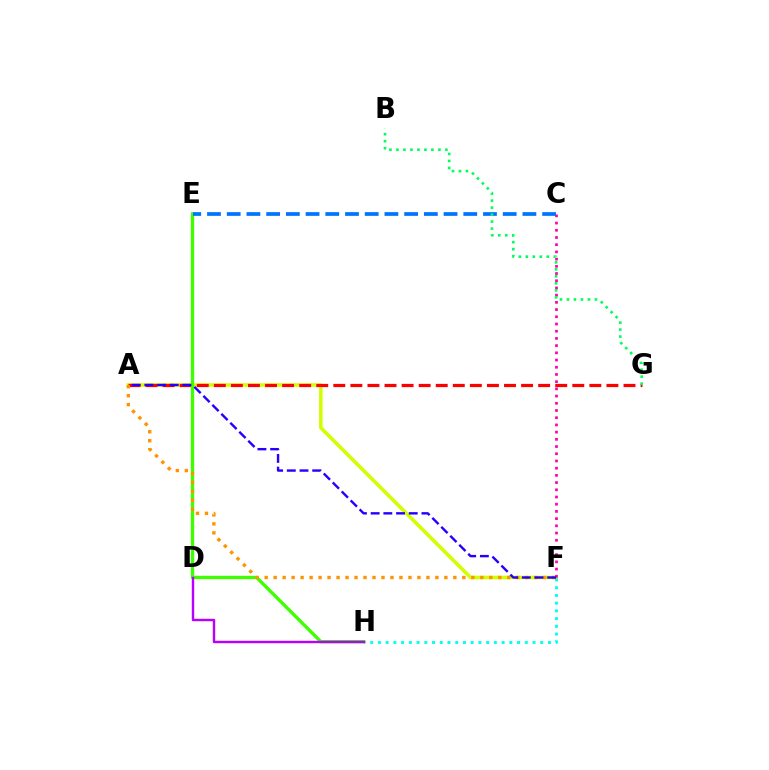{('A', 'F'): [{'color': '#d1ff00', 'line_style': 'solid', 'thickness': 2.55}, {'color': '#ff9400', 'line_style': 'dotted', 'thickness': 2.44}, {'color': '#2500ff', 'line_style': 'dashed', 'thickness': 1.72}], ('F', 'H'): [{'color': '#00fff6', 'line_style': 'dotted', 'thickness': 2.1}], ('A', 'G'): [{'color': '#ff0000', 'line_style': 'dashed', 'thickness': 2.32}], ('C', 'F'): [{'color': '#ff00ac', 'line_style': 'dotted', 'thickness': 1.96}], ('E', 'H'): [{'color': '#3dff00', 'line_style': 'solid', 'thickness': 2.4}], ('D', 'H'): [{'color': '#b900ff', 'line_style': 'solid', 'thickness': 1.74}], ('C', 'E'): [{'color': '#0074ff', 'line_style': 'dashed', 'thickness': 2.68}], ('B', 'G'): [{'color': '#00ff5c', 'line_style': 'dotted', 'thickness': 1.9}]}